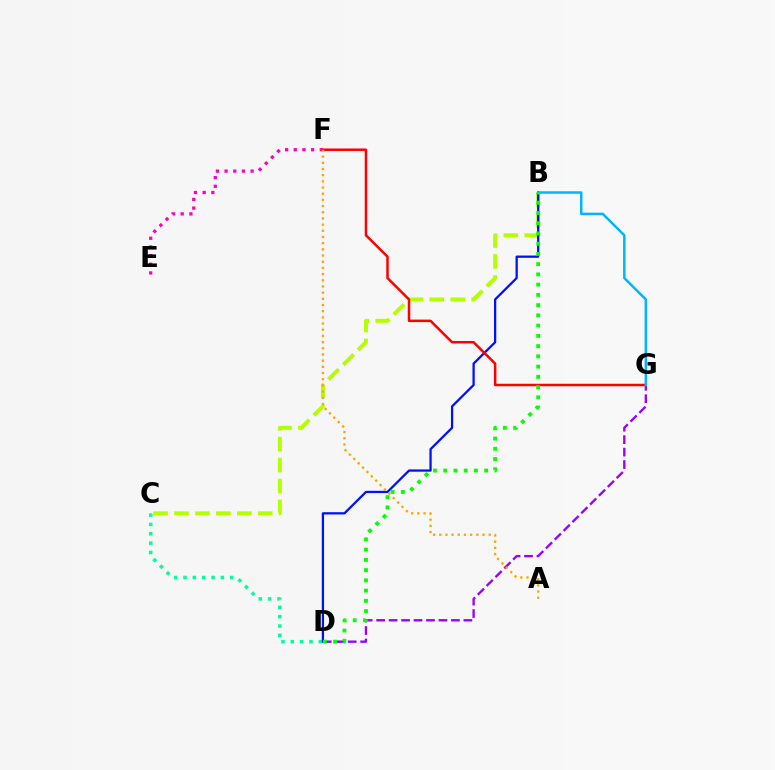{('C', 'D'): [{'color': '#00ff9d', 'line_style': 'dotted', 'thickness': 2.54}], ('B', 'C'): [{'color': '#b3ff00', 'line_style': 'dashed', 'thickness': 2.85}], ('E', 'F'): [{'color': '#ff00bd', 'line_style': 'dotted', 'thickness': 2.35}], ('D', 'G'): [{'color': '#9b00ff', 'line_style': 'dashed', 'thickness': 1.69}], ('B', 'D'): [{'color': '#0010ff', 'line_style': 'solid', 'thickness': 1.63}, {'color': '#08ff00', 'line_style': 'dotted', 'thickness': 2.78}], ('F', 'G'): [{'color': '#ff0000', 'line_style': 'solid', 'thickness': 1.8}], ('B', 'G'): [{'color': '#00b5ff', 'line_style': 'solid', 'thickness': 1.78}], ('A', 'F'): [{'color': '#ffa500', 'line_style': 'dotted', 'thickness': 1.68}]}